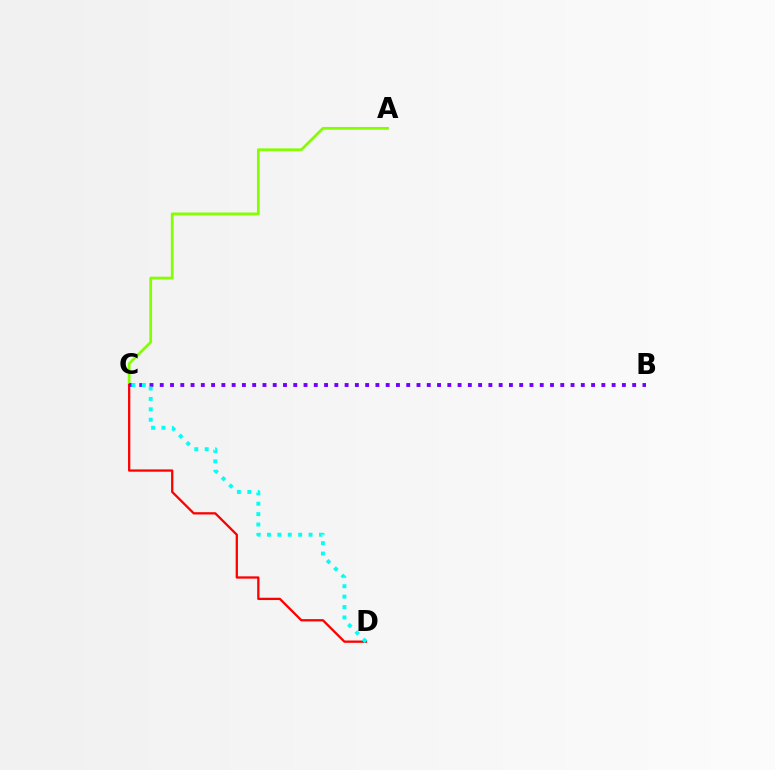{('A', 'C'): [{'color': '#84ff00', 'line_style': 'solid', 'thickness': 1.99}], ('C', 'D'): [{'color': '#ff0000', 'line_style': 'solid', 'thickness': 1.65}, {'color': '#00fff6', 'line_style': 'dotted', 'thickness': 2.83}], ('B', 'C'): [{'color': '#7200ff', 'line_style': 'dotted', 'thickness': 2.79}]}